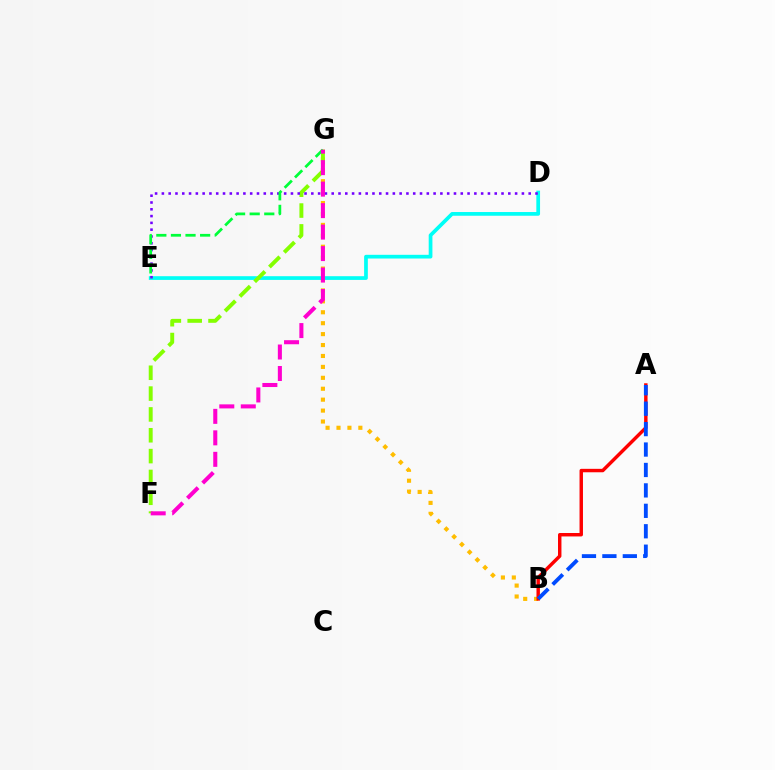{('B', 'G'): [{'color': '#ffbd00', 'line_style': 'dotted', 'thickness': 2.97}], ('D', 'E'): [{'color': '#00fff6', 'line_style': 'solid', 'thickness': 2.67}, {'color': '#7200ff', 'line_style': 'dotted', 'thickness': 1.85}], ('A', 'B'): [{'color': '#ff0000', 'line_style': 'solid', 'thickness': 2.47}, {'color': '#004bff', 'line_style': 'dashed', 'thickness': 2.78}], ('F', 'G'): [{'color': '#84ff00', 'line_style': 'dashed', 'thickness': 2.83}, {'color': '#ff00cf', 'line_style': 'dashed', 'thickness': 2.92}], ('E', 'G'): [{'color': '#00ff39', 'line_style': 'dashed', 'thickness': 1.98}]}